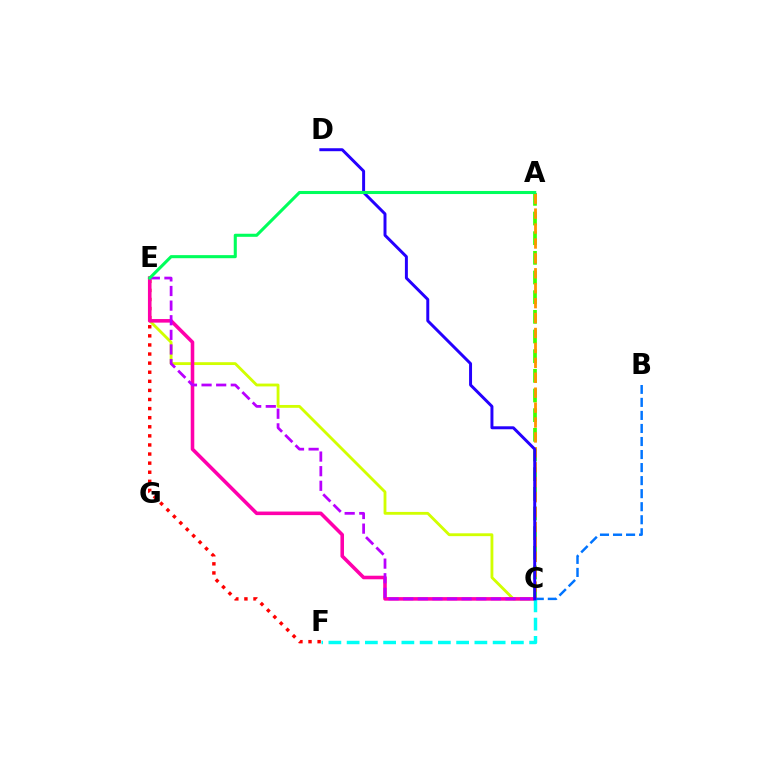{('A', 'C'): [{'color': '#3dff00', 'line_style': 'dashed', 'thickness': 2.67}, {'color': '#ff9400', 'line_style': 'dashed', 'thickness': 2.03}], ('C', 'E'): [{'color': '#d1ff00', 'line_style': 'solid', 'thickness': 2.04}, {'color': '#ff00ac', 'line_style': 'solid', 'thickness': 2.57}, {'color': '#b900ff', 'line_style': 'dashed', 'thickness': 1.99}], ('E', 'F'): [{'color': '#ff0000', 'line_style': 'dotted', 'thickness': 2.47}], ('C', 'F'): [{'color': '#00fff6', 'line_style': 'dashed', 'thickness': 2.48}], ('B', 'C'): [{'color': '#0074ff', 'line_style': 'dashed', 'thickness': 1.77}], ('C', 'D'): [{'color': '#2500ff', 'line_style': 'solid', 'thickness': 2.13}], ('A', 'E'): [{'color': '#00ff5c', 'line_style': 'solid', 'thickness': 2.21}]}